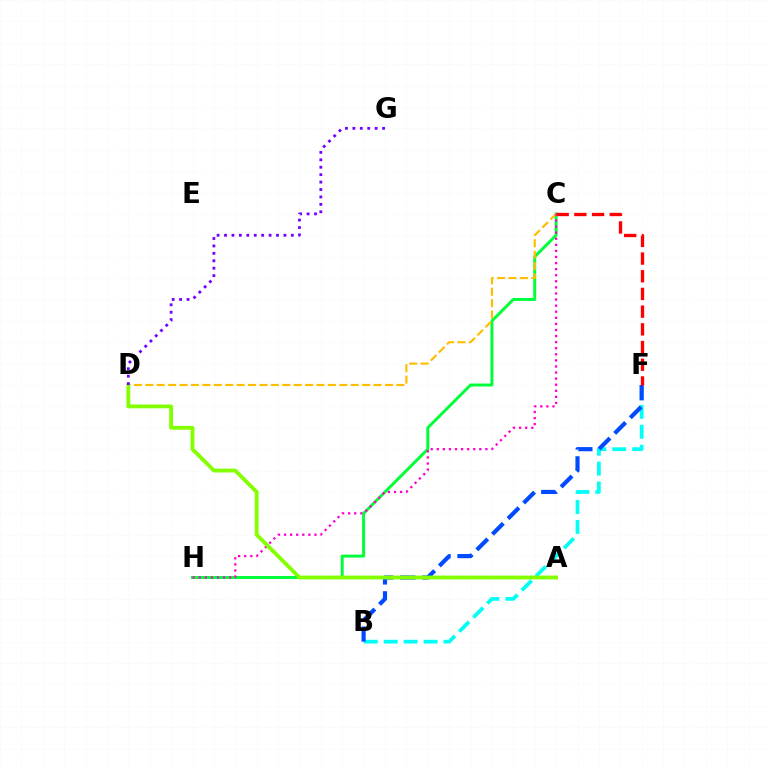{('B', 'F'): [{'color': '#00fff6', 'line_style': 'dashed', 'thickness': 2.7}, {'color': '#004bff', 'line_style': 'dashed', 'thickness': 3.0}], ('C', 'H'): [{'color': '#00ff39', 'line_style': 'solid', 'thickness': 2.12}, {'color': '#ff00cf', 'line_style': 'dotted', 'thickness': 1.65}], ('C', 'D'): [{'color': '#ffbd00', 'line_style': 'dashed', 'thickness': 1.55}], ('C', 'F'): [{'color': '#ff0000', 'line_style': 'dashed', 'thickness': 2.4}], ('A', 'D'): [{'color': '#84ff00', 'line_style': 'solid', 'thickness': 2.76}], ('D', 'G'): [{'color': '#7200ff', 'line_style': 'dotted', 'thickness': 2.02}]}